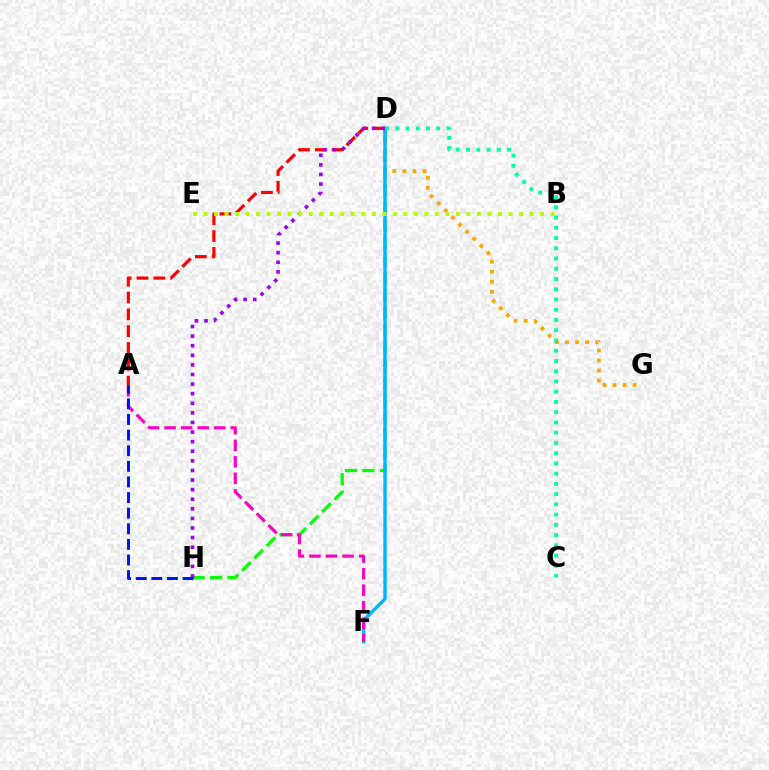{('D', 'H'): [{'color': '#08ff00', 'line_style': 'dashed', 'thickness': 2.37}, {'color': '#9b00ff', 'line_style': 'dotted', 'thickness': 2.61}], ('A', 'D'): [{'color': '#ff0000', 'line_style': 'dashed', 'thickness': 2.28}], ('D', 'G'): [{'color': '#ffa500', 'line_style': 'dotted', 'thickness': 2.73}], ('D', 'F'): [{'color': '#00b5ff', 'line_style': 'solid', 'thickness': 2.48}], ('C', 'D'): [{'color': '#00ff9d', 'line_style': 'dotted', 'thickness': 2.78}], ('A', 'F'): [{'color': '#ff00bd', 'line_style': 'dashed', 'thickness': 2.25}], ('A', 'H'): [{'color': '#0010ff', 'line_style': 'dashed', 'thickness': 2.12}], ('B', 'E'): [{'color': '#b3ff00', 'line_style': 'dotted', 'thickness': 2.86}]}